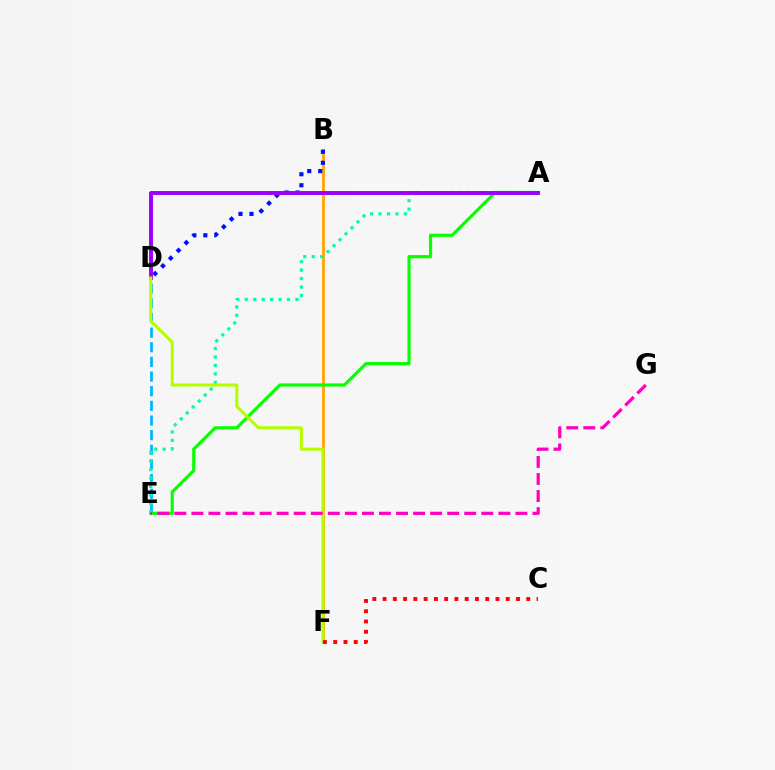{('D', 'E'): [{'color': '#00b5ff', 'line_style': 'dashed', 'thickness': 1.99}], ('B', 'F'): [{'color': '#ffa500', 'line_style': 'solid', 'thickness': 2.04}], ('A', 'E'): [{'color': '#08ff00', 'line_style': 'solid', 'thickness': 2.28}, {'color': '#00ff9d', 'line_style': 'dotted', 'thickness': 2.29}], ('B', 'D'): [{'color': '#0010ff', 'line_style': 'dotted', 'thickness': 2.99}], ('A', 'D'): [{'color': '#9b00ff', 'line_style': 'solid', 'thickness': 2.81}], ('D', 'F'): [{'color': '#b3ff00', 'line_style': 'solid', 'thickness': 2.19}], ('C', 'F'): [{'color': '#ff0000', 'line_style': 'dotted', 'thickness': 2.79}], ('E', 'G'): [{'color': '#ff00bd', 'line_style': 'dashed', 'thickness': 2.32}]}